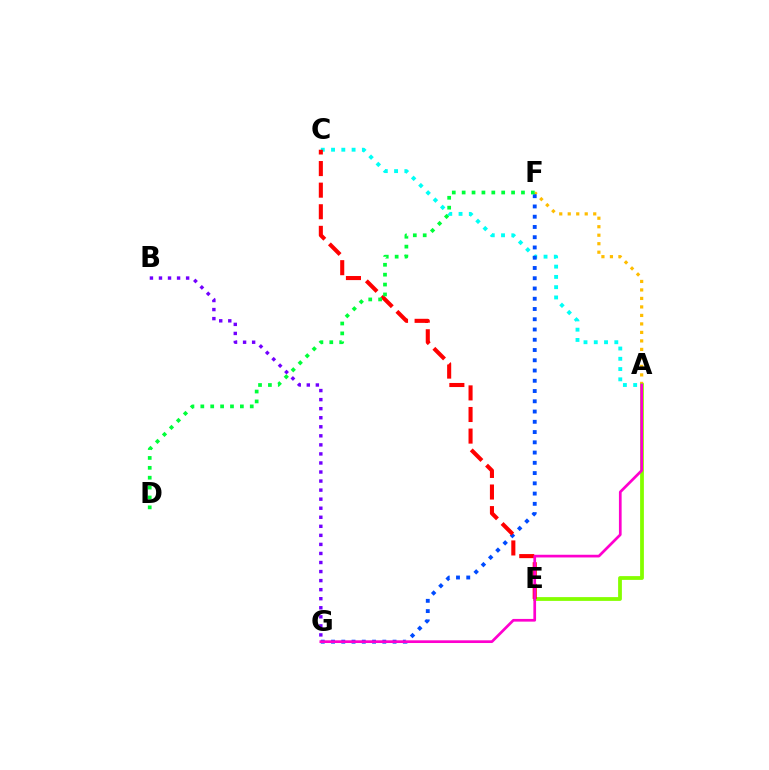{('A', 'C'): [{'color': '#00fff6', 'line_style': 'dotted', 'thickness': 2.79}], ('A', 'F'): [{'color': '#ffbd00', 'line_style': 'dotted', 'thickness': 2.31}], ('F', 'G'): [{'color': '#004bff', 'line_style': 'dotted', 'thickness': 2.79}], ('A', 'E'): [{'color': '#84ff00', 'line_style': 'solid', 'thickness': 2.72}], ('B', 'G'): [{'color': '#7200ff', 'line_style': 'dotted', 'thickness': 2.46}], ('C', 'E'): [{'color': '#ff0000', 'line_style': 'dashed', 'thickness': 2.93}], ('A', 'G'): [{'color': '#ff00cf', 'line_style': 'solid', 'thickness': 1.95}], ('D', 'F'): [{'color': '#00ff39', 'line_style': 'dotted', 'thickness': 2.69}]}